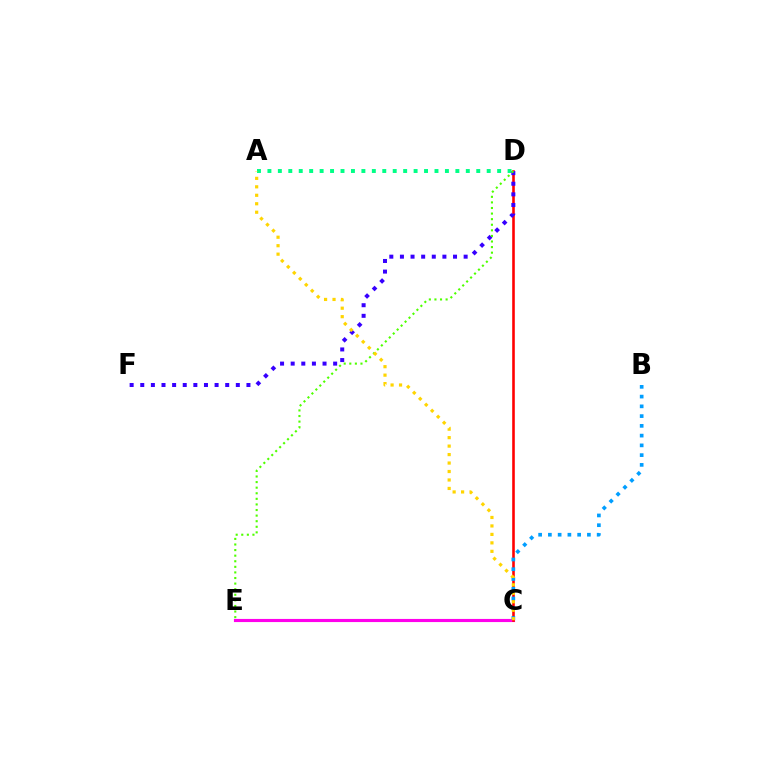{('C', 'E'): [{'color': '#ff00ed', 'line_style': 'solid', 'thickness': 2.25}], ('C', 'D'): [{'color': '#ff0000', 'line_style': 'solid', 'thickness': 1.87}], ('A', 'D'): [{'color': '#00ff86', 'line_style': 'dotted', 'thickness': 2.84}], ('D', 'F'): [{'color': '#3700ff', 'line_style': 'dotted', 'thickness': 2.89}], ('B', 'C'): [{'color': '#009eff', 'line_style': 'dotted', 'thickness': 2.65}], ('D', 'E'): [{'color': '#4fff00', 'line_style': 'dotted', 'thickness': 1.52}], ('A', 'C'): [{'color': '#ffd500', 'line_style': 'dotted', 'thickness': 2.3}]}